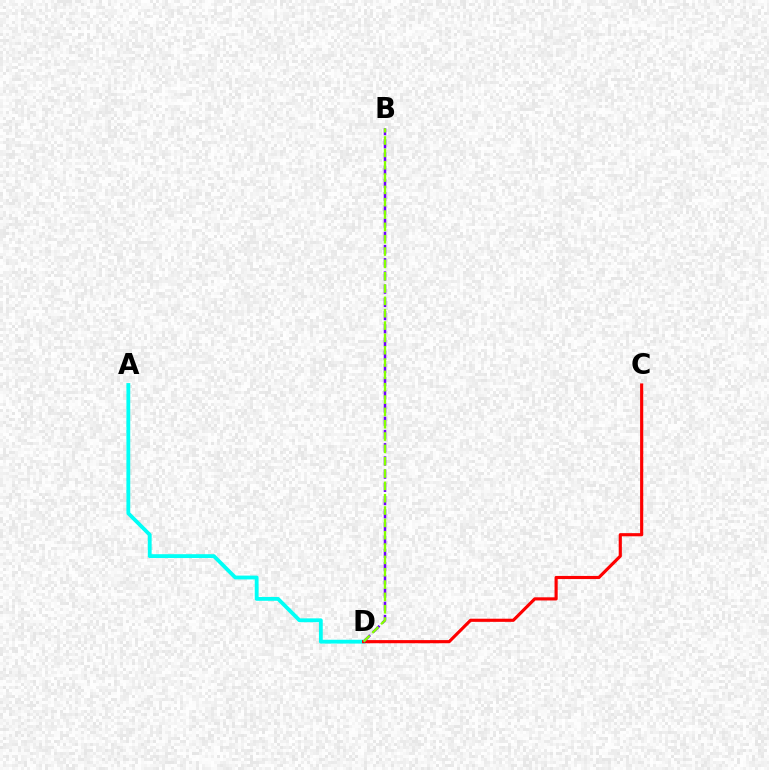{('A', 'D'): [{'color': '#00fff6', 'line_style': 'solid', 'thickness': 2.75}], ('C', 'D'): [{'color': '#ff0000', 'line_style': 'solid', 'thickness': 2.26}], ('B', 'D'): [{'color': '#7200ff', 'line_style': 'dashed', 'thickness': 1.8}, {'color': '#84ff00', 'line_style': 'dashed', 'thickness': 1.68}]}